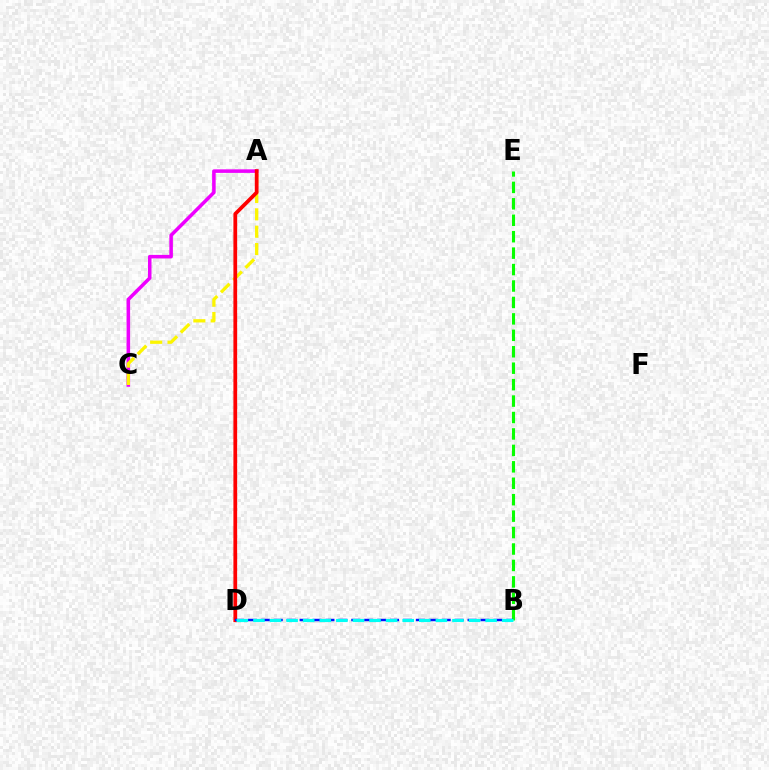{('A', 'C'): [{'color': '#ee00ff', 'line_style': 'solid', 'thickness': 2.55}, {'color': '#fcf500', 'line_style': 'dashed', 'thickness': 2.36}], ('A', 'D'): [{'color': '#ff0000', 'line_style': 'solid', 'thickness': 2.69}], ('B', 'E'): [{'color': '#08ff00', 'line_style': 'dashed', 'thickness': 2.23}], ('B', 'D'): [{'color': '#0010ff', 'line_style': 'dashed', 'thickness': 1.75}, {'color': '#00fff6', 'line_style': 'dashed', 'thickness': 2.25}]}